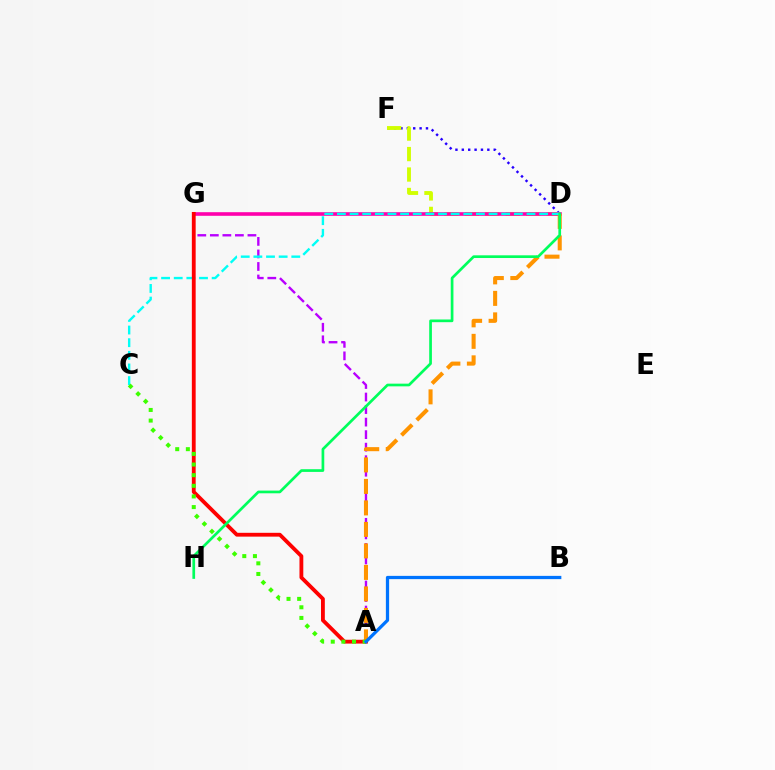{('D', 'F'): [{'color': '#2500ff', 'line_style': 'dotted', 'thickness': 1.73}, {'color': '#d1ff00', 'line_style': 'dashed', 'thickness': 2.78}], ('A', 'G'): [{'color': '#b900ff', 'line_style': 'dashed', 'thickness': 1.7}, {'color': '#ff0000', 'line_style': 'solid', 'thickness': 2.75}], ('D', 'G'): [{'color': '#ff00ac', 'line_style': 'solid', 'thickness': 2.61}], ('A', 'D'): [{'color': '#ff9400', 'line_style': 'dashed', 'thickness': 2.92}], ('C', 'D'): [{'color': '#00fff6', 'line_style': 'dashed', 'thickness': 1.72}], ('A', 'C'): [{'color': '#3dff00', 'line_style': 'dotted', 'thickness': 2.89}], ('D', 'H'): [{'color': '#00ff5c', 'line_style': 'solid', 'thickness': 1.94}], ('A', 'B'): [{'color': '#0074ff', 'line_style': 'solid', 'thickness': 2.34}]}